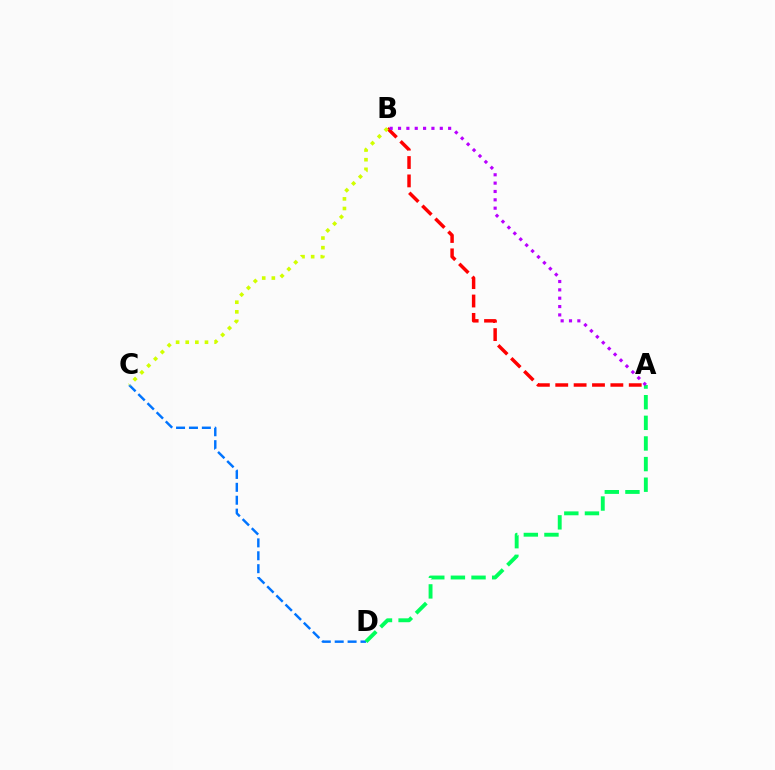{('C', 'D'): [{'color': '#0074ff', 'line_style': 'dashed', 'thickness': 1.75}], ('A', 'D'): [{'color': '#00ff5c', 'line_style': 'dashed', 'thickness': 2.8}], ('A', 'B'): [{'color': '#ff0000', 'line_style': 'dashed', 'thickness': 2.5}, {'color': '#b900ff', 'line_style': 'dotted', 'thickness': 2.27}], ('B', 'C'): [{'color': '#d1ff00', 'line_style': 'dotted', 'thickness': 2.62}]}